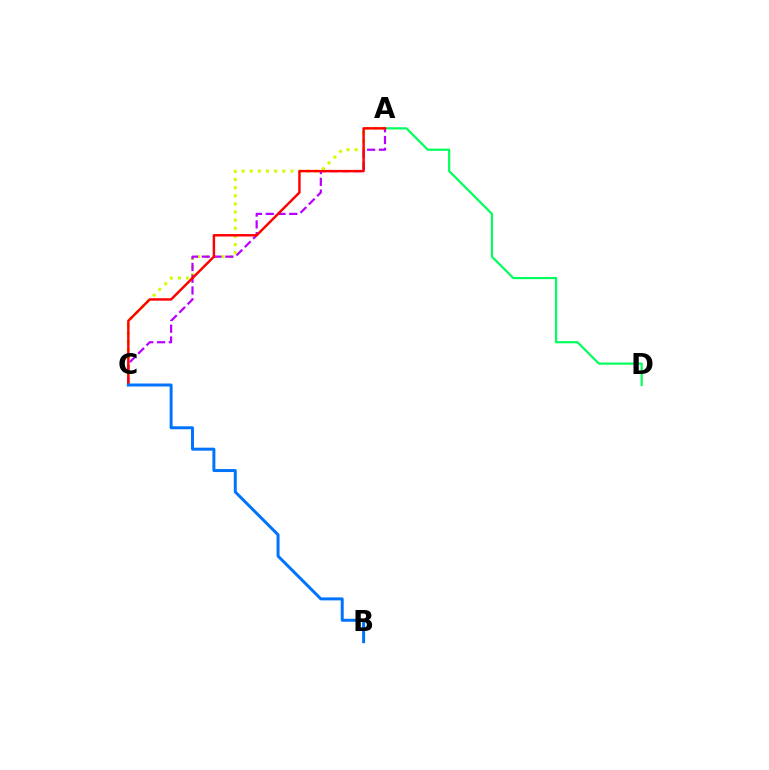{('A', 'C'): [{'color': '#d1ff00', 'line_style': 'dotted', 'thickness': 2.21}, {'color': '#b900ff', 'line_style': 'dashed', 'thickness': 1.6}, {'color': '#ff0000', 'line_style': 'solid', 'thickness': 1.75}], ('A', 'D'): [{'color': '#00ff5c', 'line_style': 'solid', 'thickness': 1.57}], ('B', 'C'): [{'color': '#0074ff', 'line_style': 'solid', 'thickness': 2.15}]}